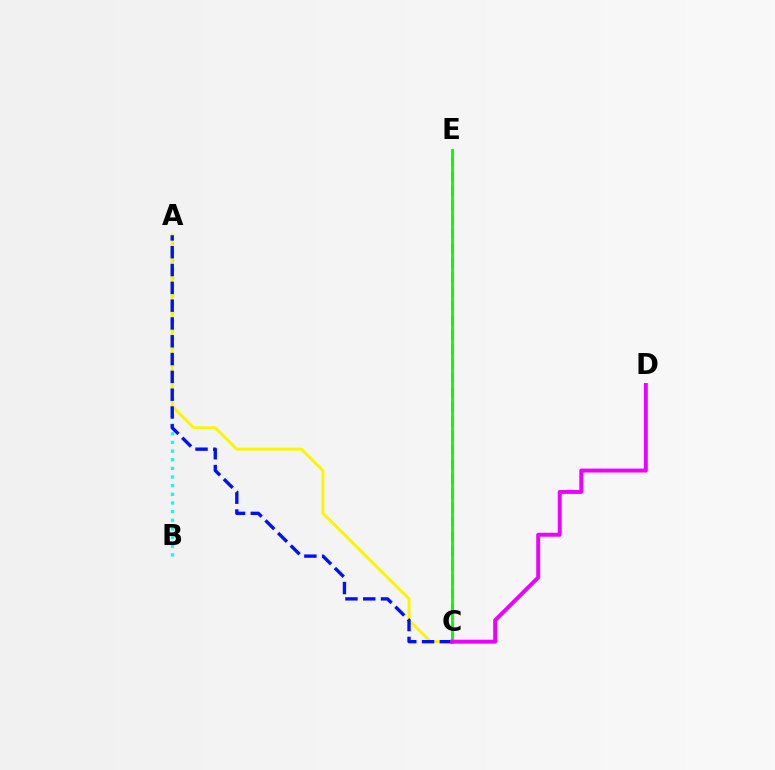{('A', 'B'): [{'color': '#00fff6', 'line_style': 'dotted', 'thickness': 2.35}], ('A', 'C'): [{'color': '#fcf500', 'line_style': 'solid', 'thickness': 2.1}, {'color': '#0010ff', 'line_style': 'dashed', 'thickness': 2.42}], ('C', 'E'): [{'color': '#ff0000', 'line_style': 'dashed', 'thickness': 1.96}, {'color': '#08ff00', 'line_style': 'solid', 'thickness': 2.09}], ('C', 'D'): [{'color': '#ee00ff', 'line_style': 'solid', 'thickness': 2.83}]}